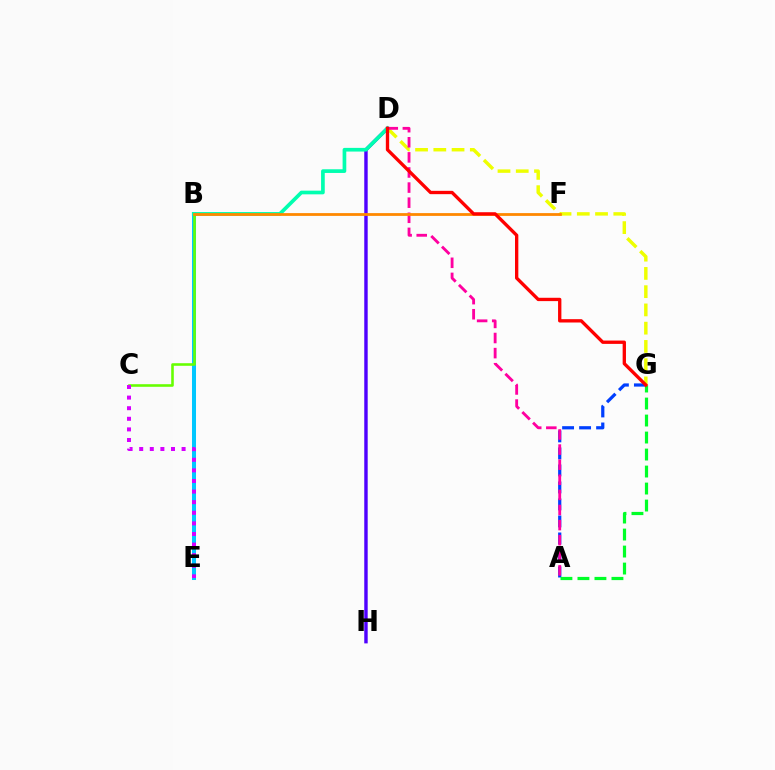{('D', 'H'): [{'color': '#4f00ff', 'line_style': 'solid', 'thickness': 2.47}], ('B', 'E'): [{'color': '#00c7ff', 'line_style': 'solid', 'thickness': 2.9}], ('A', 'G'): [{'color': '#003fff', 'line_style': 'dashed', 'thickness': 2.31}, {'color': '#00ff27', 'line_style': 'dashed', 'thickness': 2.31}], ('B', 'C'): [{'color': '#66ff00', 'line_style': 'solid', 'thickness': 1.86}], ('D', 'G'): [{'color': '#eeff00', 'line_style': 'dashed', 'thickness': 2.48}, {'color': '#ff0000', 'line_style': 'solid', 'thickness': 2.4}], ('B', 'D'): [{'color': '#00ffaf', 'line_style': 'solid', 'thickness': 2.65}], ('A', 'D'): [{'color': '#ff00a0', 'line_style': 'dashed', 'thickness': 2.05}], ('C', 'E'): [{'color': '#d600ff', 'line_style': 'dotted', 'thickness': 2.88}], ('B', 'F'): [{'color': '#ff8800', 'line_style': 'solid', 'thickness': 2.01}]}